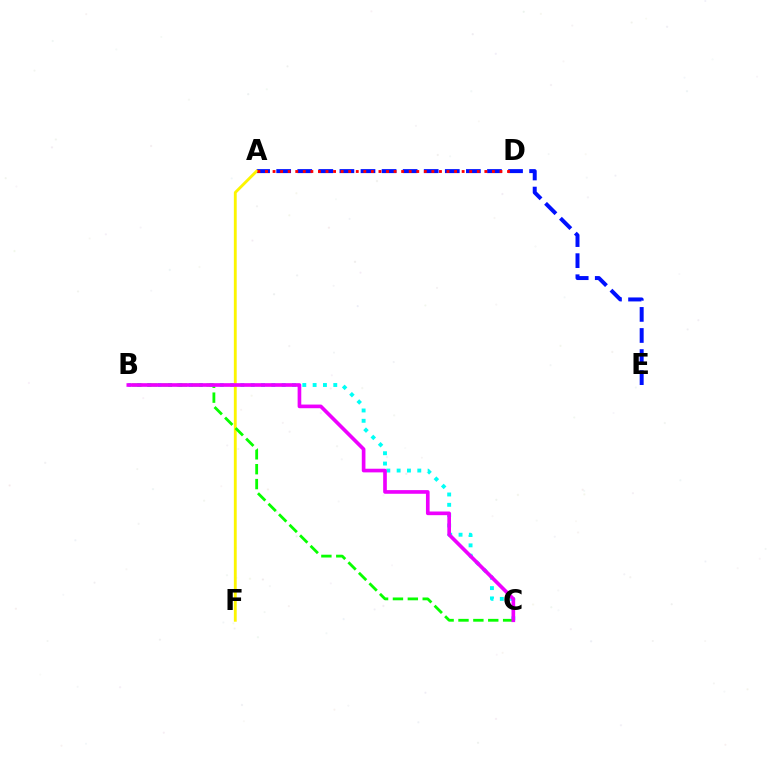{('B', 'C'): [{'color': '#00fff6', 'line_style': 'dotted', 'thickness': 2.8}, {'color': '#08ff00', 'line_style': 'dashed', 'thickness': 2.02}, {'color': '#ee00ff', 'line_style': 'solid', 'thickness': 2.63}], ('A', 'E'): [{'color': '#0010ff', 'line_style': 'dashed', 'thickness': 2.86}], ('A', 'F'): [{'color': '#fcf500', 'line_style': 'solid', 'thickness': 2.05}], ('A', 'D'): [{'color': '#ff0000', 'line_style': 'dotted', 'thickness': 2.05}]}